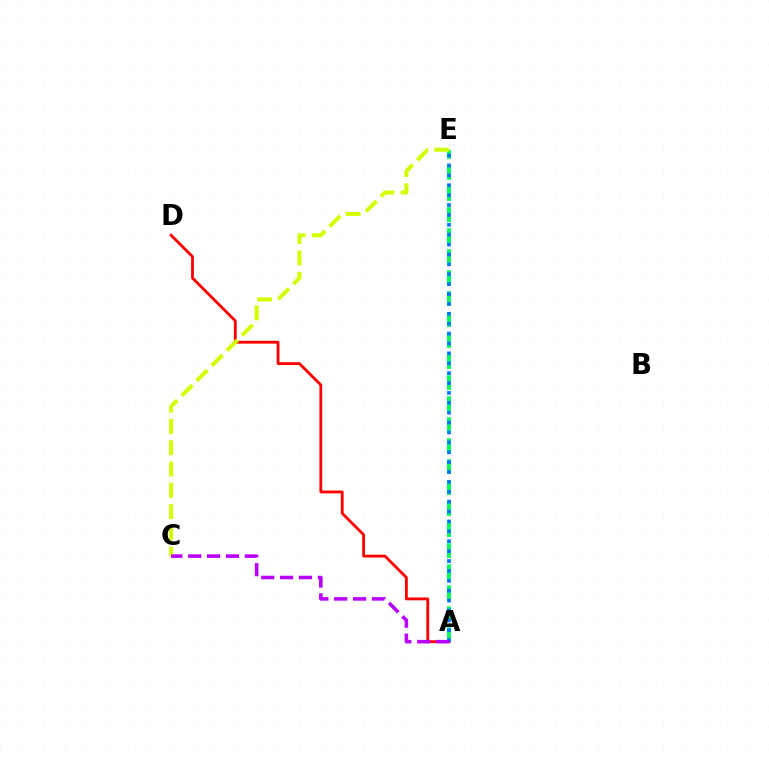{('A', 'D'): [{'color': '#ff0000', 'line_style': 'solid', 'thickness': 2.02}], ('A', 'E'): [{'color': '#00ff5c', 'line_style': 'dashed', 'thickness': 2.85}, {'color': '#0074ff', 'line_style': 'dotted', 'thickness': 2.69}], ('C', 'E'): [{'color': '#d1ff00', 'line_style': 'dashed', 'thickness': 2.89}], ('A', 'C'): [{'color': '#b900ff', 'line_style': 'dashed', 'thickness': 2.56}]}